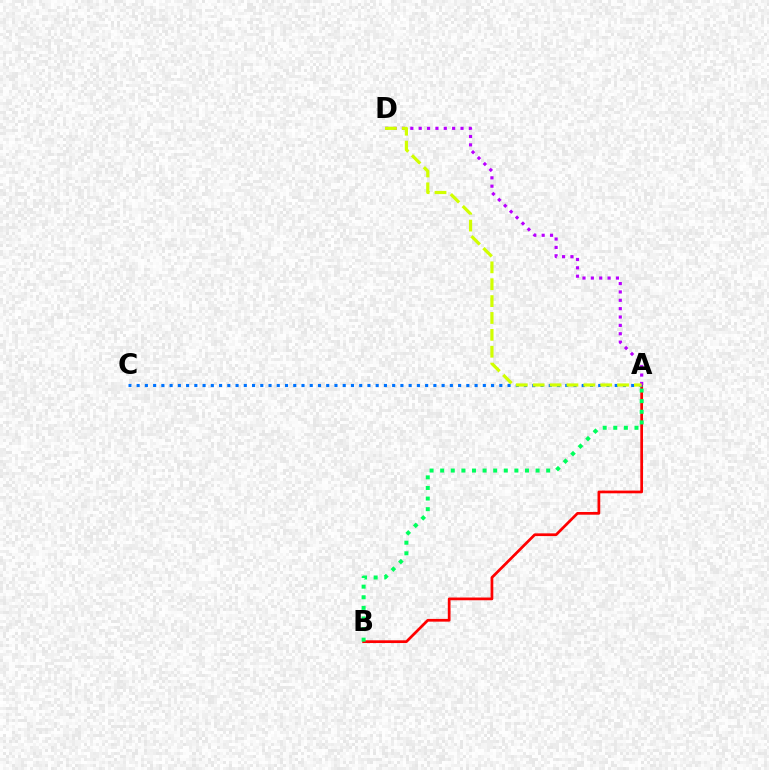{('A', 'B'): [{'color': '#ff0000', 'line_style': 'solid', 'thickness': 1.96}, {'color': '#00ff5c', 'line_style': 'dotted', 'thickness': 2.88}], ('A', 'C'): [{'color': '#0074ff', 'line_style': 'dotted', 'thickness': 2.24}], ('A', 'D'): [{'color': '#b900ff', 'line_style': 'dotted', 'thickness': 2.27}, {'color': '#d1ff00', 'line_style': 'dashed', 'thickness': 2.29}]}